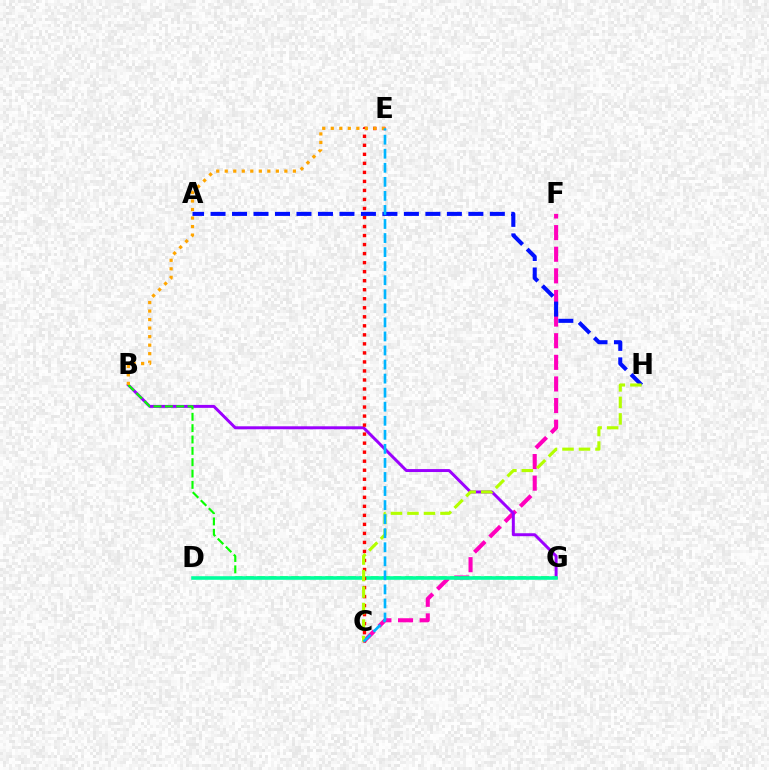{('C', 'F'): [{'color': '#ff00bd', 'line_style': 'dashed', 'thickness': 2.94}], ('B', 'G'): [{'color': '#9b00ff', 'line_style': 'solid', 'thickness': 2.13}, {'color': '#08ff00', 'line_style': 'dashed', 'thickness': 1.54}], ('D', 'G'): [{'color': '#00ff9d', 'line_style': 'solid', 'thickness': 2.57}], ('C', 'E'): [{'color': '#ff0000', 'line_style': 'dotted', 'thickness': 2.45}, {'color': '#00b5ff', 'line_style': 'dashed', 'thickness': 1.91}], ('A', 'H'): [{'color': '#0010ff', 'line_style': 'dashed', 'thickness': 2.92}], ('B', 'E'): [{'color': '#ffa500', 'line_style': 'dotted', 'thickness': 2.31}], ('C', 'H'): [{'color': '#b3ff00', 'line_style': 'dashed', 'thickness': 2.24}]}